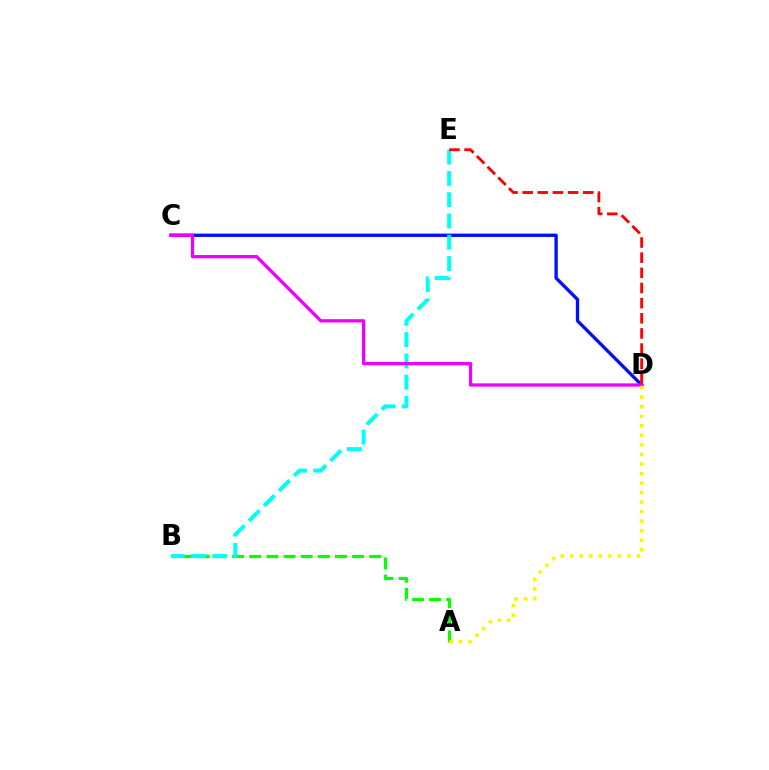{('A', 'B'): [{'color': '#08ff00', 'line_style': 'dashed', 'thickness': 2.33}], ('C', 'D'): [{'color': '#0010ff', 'line_style': 'solid', 'thickness': 2.4}, {'color': '#ee00ff', 'line_style': 'solid', 'thickness': 2.36}], ('B', 'E'): [{'color': '#00fff6', 'line_style': 'dashed', 'thickness': 2.89}], ('D', 'E'): [{'color': '#ff0000', 'line_style': 'dashed', 'thickness': 2.06}], ('A', 'D'): [{'color': '#fcf500', 'line_style': 'dotted', 'thickness': 2.59}]}